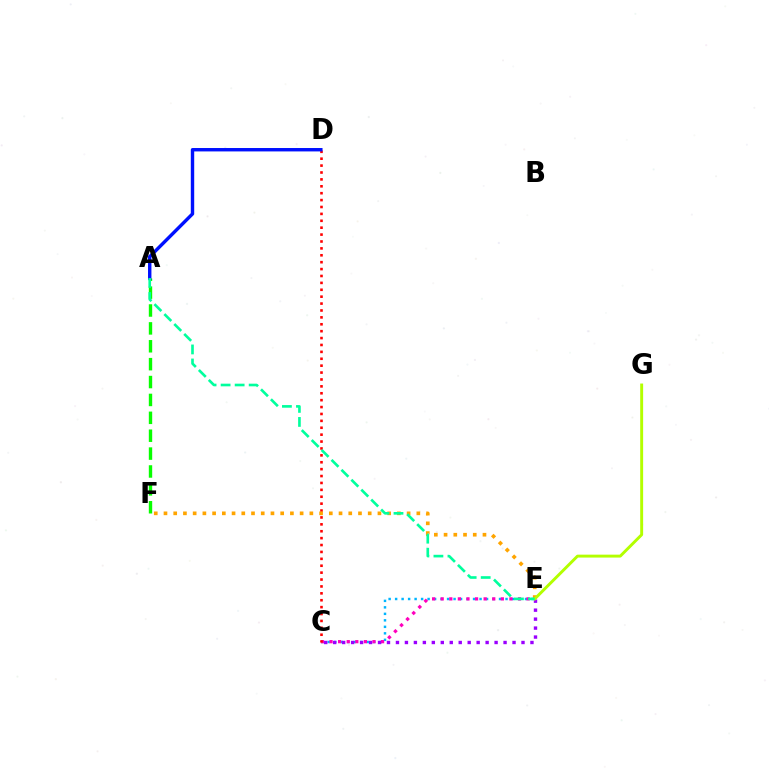{('C', 'E'): [{'color': '#00b5ff', 'line_style': 'dotted', 'thickness': 1.76}, {'color': '#ff00bd', 'line_style': 'dotted', 'thickness': 2.33}, {'color': '#9b00ff', 'line_style': 'dotted', 'thickness': 2.44}], ('A', 'F'): [{'color': '#08ff00', 'line_style': 'dashed', 'thickness': 2.43}], ('C', 'D'): [{'color': '#ff0000', 'line_style': 'dotted', 'thickness': 1.87}], ('E', 'F'): [{'color': '#ffa500', 'line_style': 'dotted', 'thickness': 2.64}], ('E', 'G'): [{'color': '#b3ff00', 'line_style': 'solid', 'thickness': 2.11}], ('A', 'D'): [{'color': '#0010ff', 'line_style': 'solid', 'thickness': 2.45}], ('A', 'E'): [{'color': '#00ff9d', 'line_style': 'dashed', 'thickness': 1.91}]}